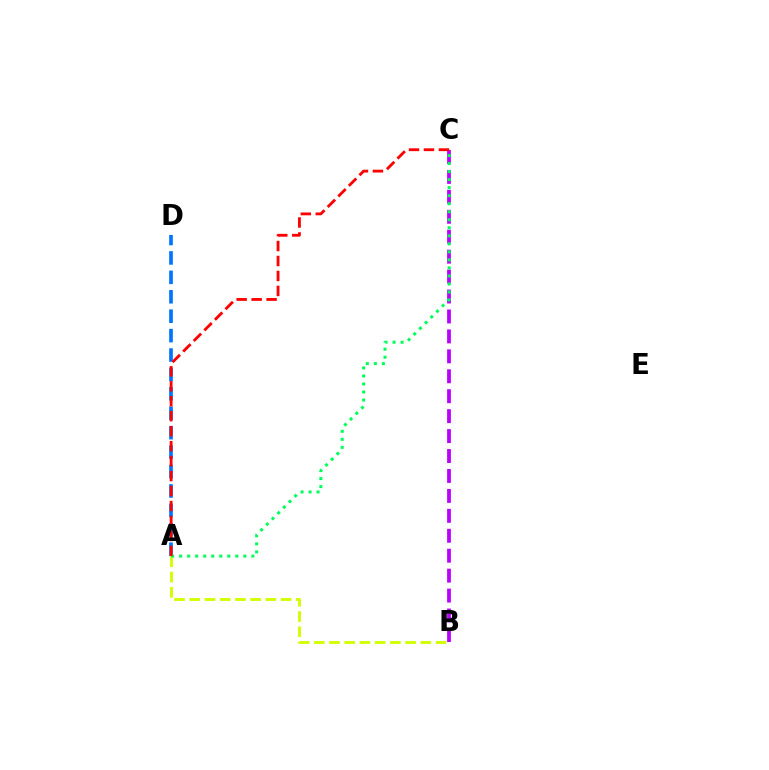{('A', 'D'): [{'color': '#0074ff', 'line_style': 'dashed', 'thickness': 2.64}], ('A', 'B'): [{'color': '#d1ff00', 'line_style': 'dashed', 'thickness': 2.07}], ('B', 'C'): [{'color': '#b900ff', 'line_style': 'dashed', 'thickness': 2.71}], ('A', 'C'): [{'color': '#00ff5c', 'line_style': 'dotted', 'thickness': 2.18}, {'color': '#ff0000', 'line_style': 'dashed', 'thickness': 2.03}]}